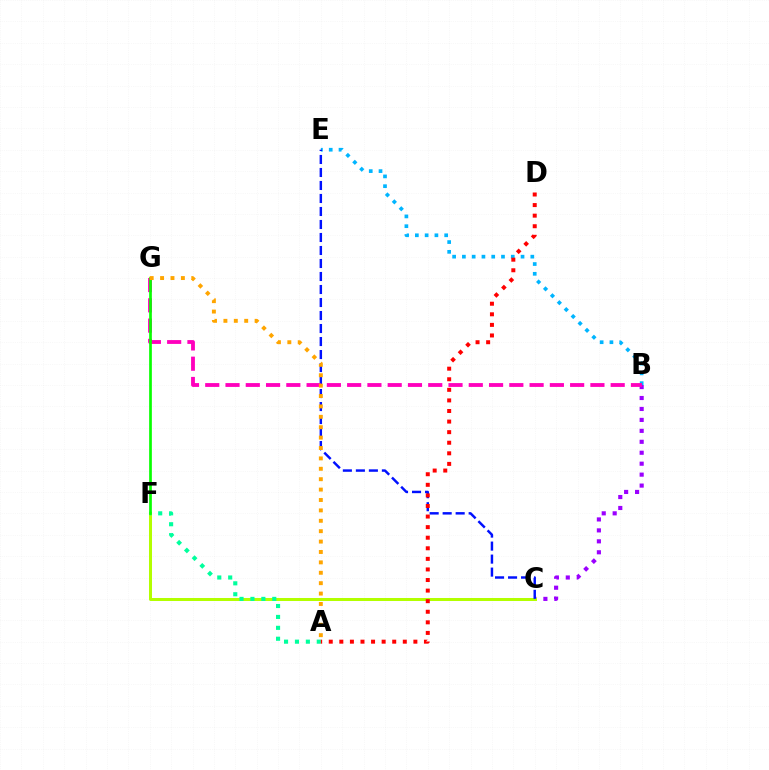{('B', 'C'): [{'color': '#9b00ff', 'line_style': 'dotted', 'thickness': 2.97}], ('C', 'F'): [{'color': '#b3ff00', 'line_style': 'solid', 'thickness': 2.16}], ('A', 'F'): [{'color': '#00ff9d', 'line_style': 'dotted', 'thickness': 2.96}], ('B', 'E'): [{'color': '#00b5ff', 'line_style': 'dotted', 'thickness': 2.66}], ('C', 'E'): [{'color': '#0010ff', 'line_style': 'dashed', 'thickness': 1.77}], ('B', 'G'): [{'color': '#ff00bd', 'line_style': 'dashed', 'thickness': 2.75}], ('A', 'D'): [{'color': '#ff0000', 'line_style': 'dotted', 'thickness': 2.87}], ('F', 'G'): [{'color': '#08ff00', 'line_style': 'solid', 'thickness': 1.94}], ('A', 'G'): [{'color': '#ffa500', 'line_style': 'dotted', 'thickness': 2.82}]}